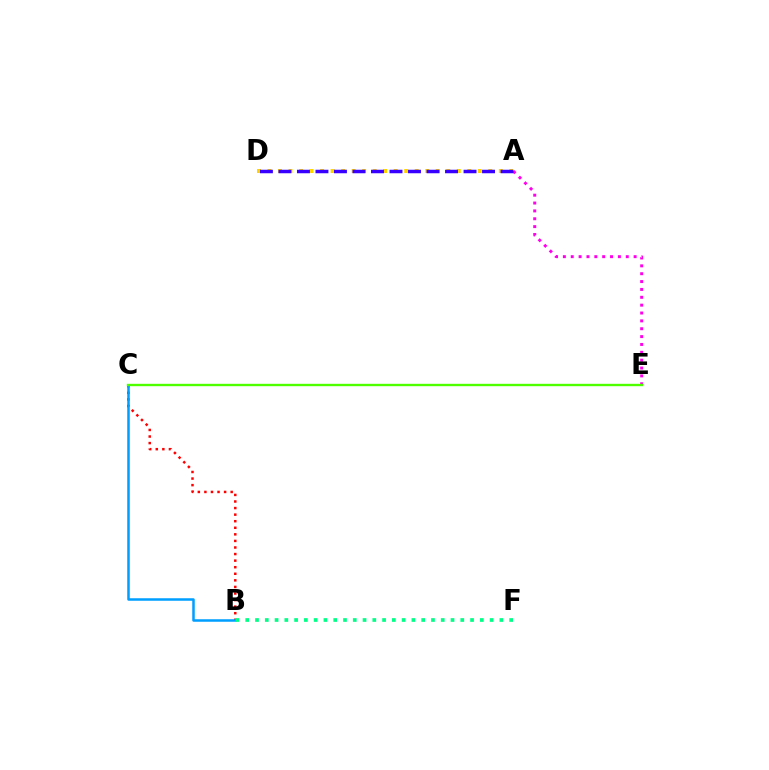{('A', 'D'): [{'color': '#ffd500', 'line_style': 'dotted', 'thickness': 2.86}, {'color': '#3700ff', 'line_style': 'dashed', 'thickness': 2.51}], ('A', 'E'): [{'color': '#ff00ed', 'line_style': 'dotted', 'thickness': 2.14}], ('B', 'C'): [{'color': '#ff0000', 'line_style': 'dotted', 'thickness': 1.79}, {'color': '#009eff', 'line_style': 'solid', 'thickness': 1.81}], ('C', 'E'): [{'color': '#4fff00', 'line_style': 'solid', 'thickness': 1.71}], ('B', 'F'): [{'color': '#00ff86', 'line_style': 'dotted', 'thickness': 2.66}]}